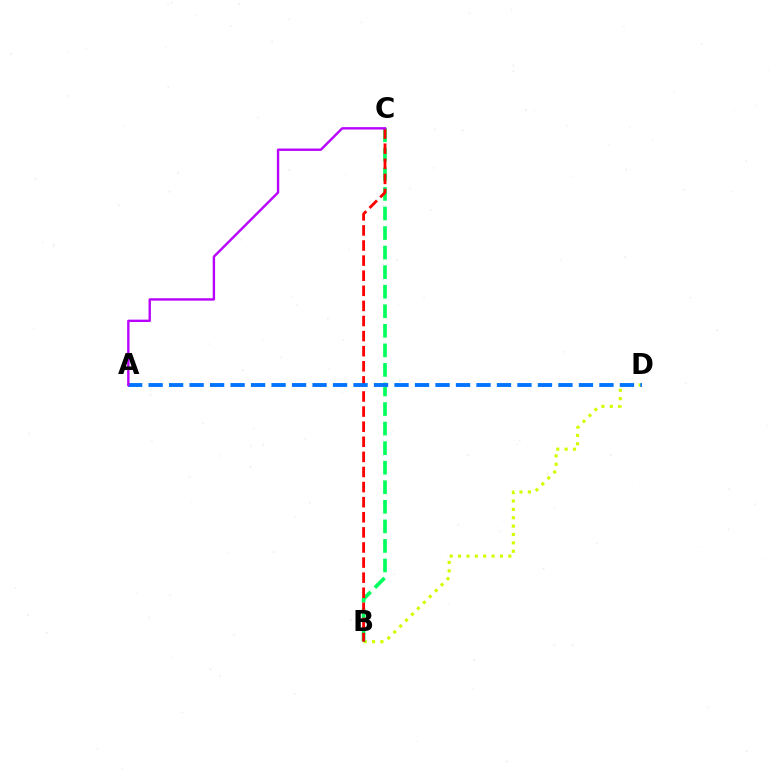{('B', 'D'): [{'color': '#d1ff00', 'line_style': 'dotted', 'thickness': 2.28}], ('B', 'C'): [{'color': '#00ff5c', 'line_style': 'dashed', 'thickness': 2.66}, {'color': '#ff0000', 'line_style': 'dashed', 'thickness': 2.05}], ('A', 'D'): [{'color': '#0074ff', 'line_style': 'dashed', 'thickness': 2.78}], ('A', 'C'): [{'color': '#b900ff', 'line_style': 'solid', 'thickness': 1.72}]}